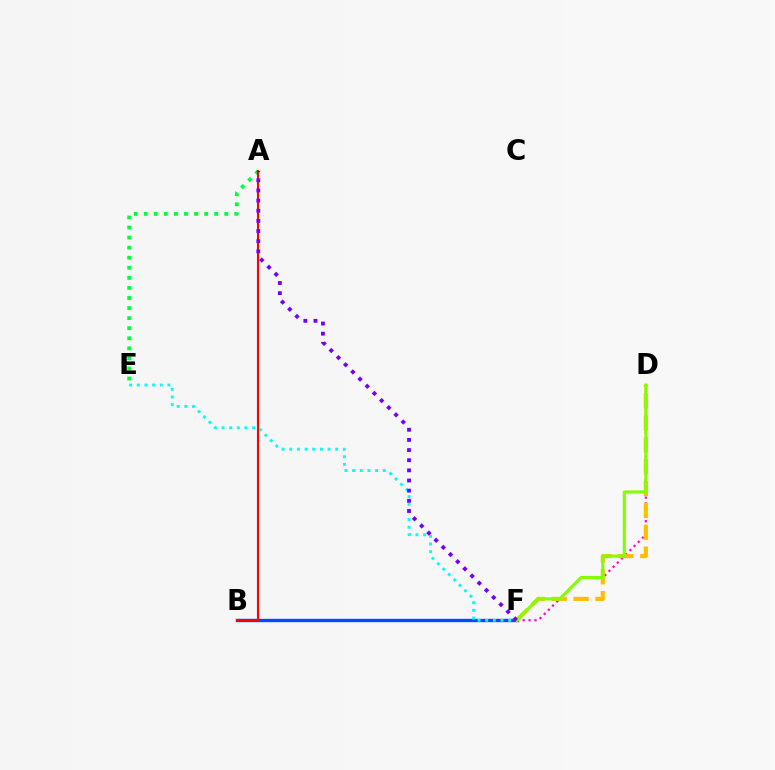{('A', 'E'): [{'color': '#00ff39', 'line_style': 'dotted', 'thickness': 2.73}], ('D', 'F'): [{'color': '#ff00cf', 'line_style': 'dotted', 'thickness': 1.6}, {'color': '#ffbd00', 'line_style': 'dashed', 'thickness': 2.97}, {'color': '#84ff00', 'line_style': 'solid', 'thickness': 2.27}], ('B', 'F'): [{'color': '#004bff', 'line_style': 'solid', 'thickness': 2.41}], ('E', 'F'): [{'color': '#00fff6', 'line_style': 'dotted', 'thickness': 2.08}], ('A', 'B'): [{'color': '#ff0000', 'line_style': 'solid', 'thickness': 1.52}], ('A', 'F'): [{'color': '#7200ff', 'line_style': 'dotted', 'thickness': 2.76}]}